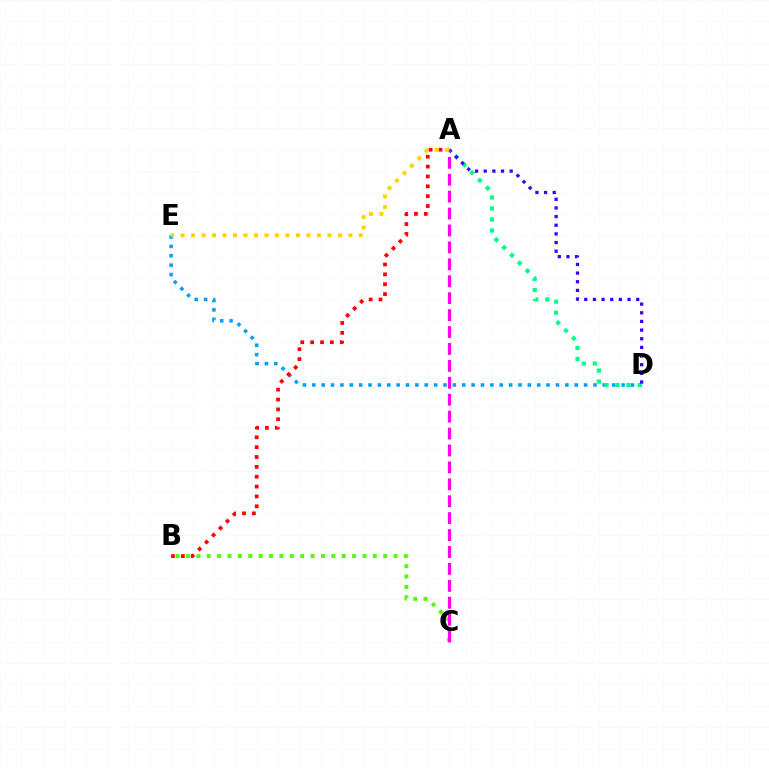{('D', 'E'): [{'color': '#009eff', 'line_style': 'dotted', 'thickness': 2.55}], ('A', 'B'): [{'color': '#ff0000', 'line_style': 'dotted', 'thickness': 2.68}], ('A', 'D'): [{'color': '#00ff86', 'line_style': 'dotted', 'thickness': 2.99}, {'color': '#3700ff', 'line_style': 'dotted', 'thickness': 2.35}], ('B', 'C'): [{'color': '#4fff00', 'line_style': 'dotted', 'thickness': 2.82}], ('A', 'C'): [{'color': '#ff00ed', 'line_style': 'dashed', 'thickness': 2.3}], ('A', 'E'): [{'color': '#ffd500', 'line_style': 'dotted', 'thickness': 2.85}]}